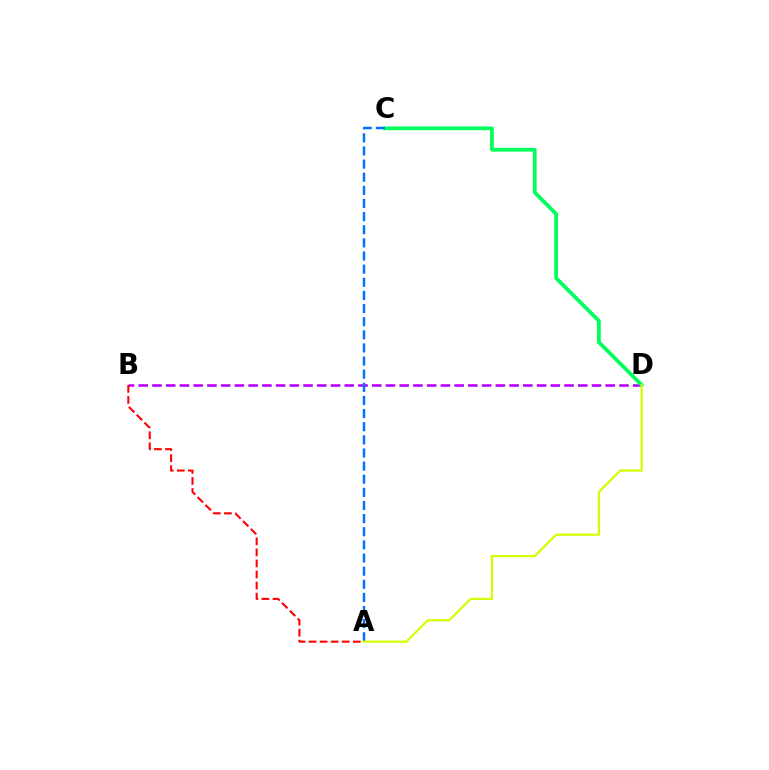{('B', 'D'): [{'color': '#b900ff', 'line_style': 'dashed', 'thickness': 1.87}], ('C', 'D'): [{'color': '#00ff5c', 'line_style': 'solid', 'thickness': 2.69}], ('A', 'C'): [{'color': '#0074ff', 'line_style': 'dashed', 'thickness': 1.78}], ('A', 'B'): [{'color': '#ff0000', 'line_style': 'dashed', 'thickness': 1.5}], ('A', 'D'): [{'color': '#d1ff00', 'line_style': 'solid', 'thickness': 1.58}]}